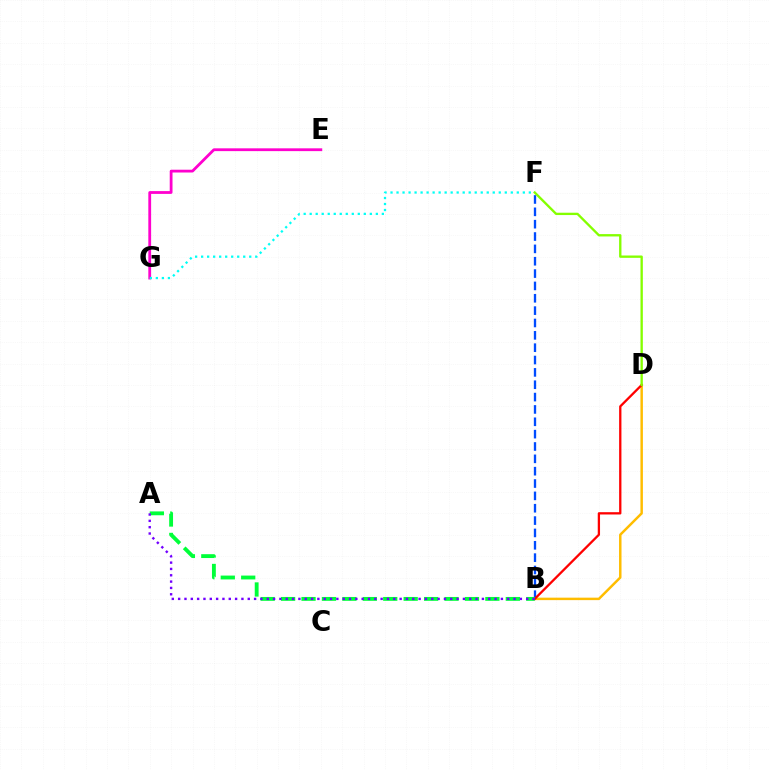{('B', 'D'): [{'color': '#ffbd00', 'line_style': 'solid', 'thickness': 1.78}, {'color': '#ff0000', 'line_style': 'solid', 'thickness': 1.65}], ('B', 'F'): [{'color': '#004bff', 'line_style': 'dashed', 'thickness': 1.68}], ('E', 'G'): [{'color': '#ff00cf', 'line_style': 'solid', 'thickness': 2.01}], ('F', 'G'): [{'color': '#00fff6', 'line_style': 'dotted', 'thickness': 1.63}], ('A', 'B'): [{'color': '#00ff39', 'line_style': 'dashed', 'thickness': 2.78}, {'color': '#7200ff', 'line_style': 'dotted', 'thickness': 1.72}], ('D', 'F'): [{'color': '#84ff00', 'line_style': 'solid', 'thickness': 1.69}]}